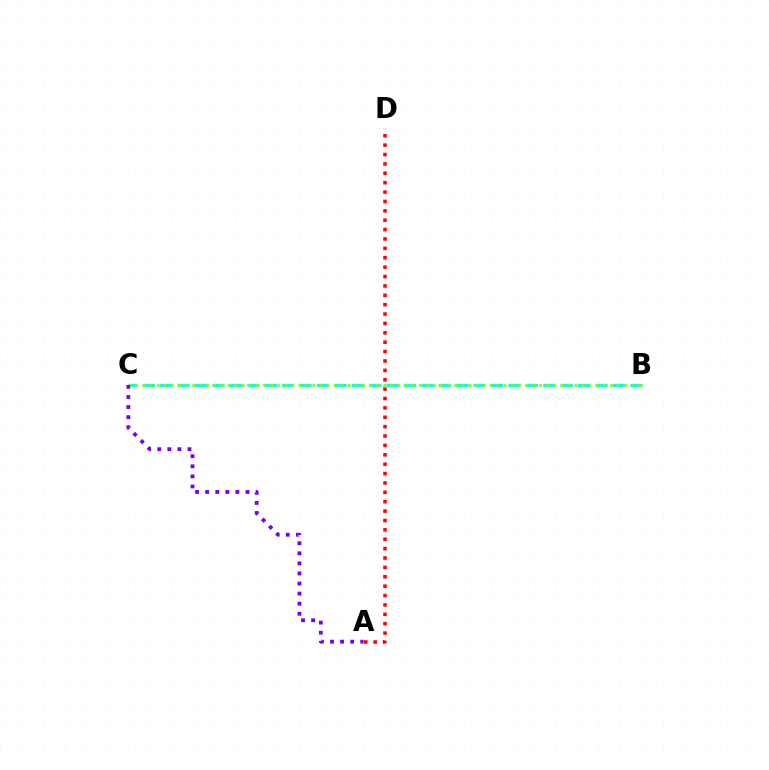{('A', 'D'): [{'color': '#ff0000', 'line_style': 'dotted', 'thickness': 2.55}], ('B', 'C'): [{'color': '#00fff6', 'line_style': 'dashed', 'thickness': 2.37}, {'color': '#84ff00', 'line_style': 'dotted', 'thickness': 1.92}], ('A', 'C'): [{'color': '#7200ff', 'line_style': 'dotted', 'thickness': 2.74}]}